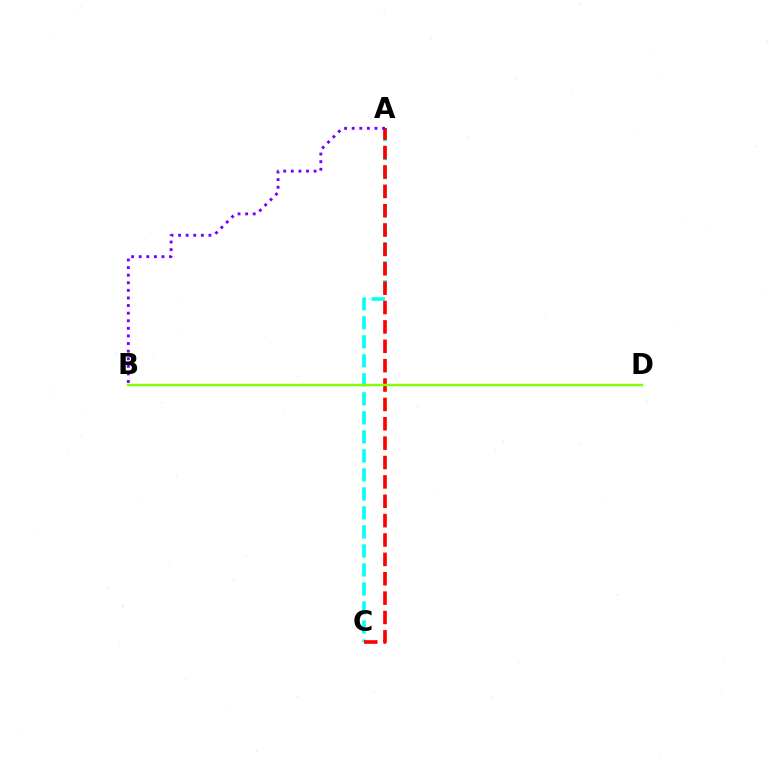{('A', 'C'): [{'color': '#00fff6', 'line_style': 'dashed', 'thickness': 2.58}, {'color': '#ff0000', 'line_style': 'dashed', 'thickness': 2.63}], ('B', 'D'): [{'color': '#84ff00', 'line_style': 'solid', 'thickness': 1.73}], ('A', 'B'): [{'color': '#7200ff', 'line_style': 'dotted', 'thickness': 2.06}]}